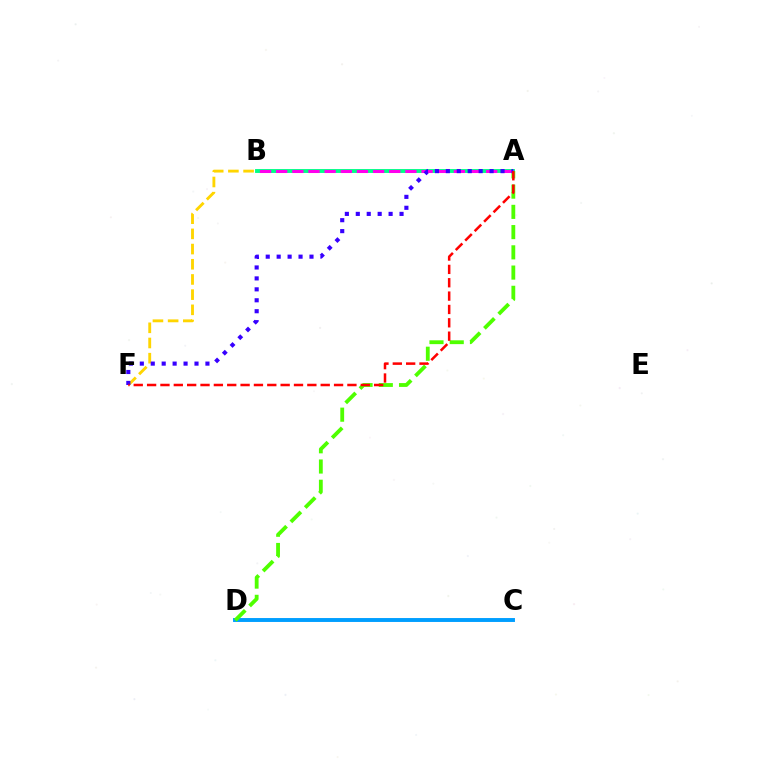{('A', 'B'): [{'color': '#00ff86', 'line_style': 'solid', 'thickness': 2.8}, {'color': '#ff00ed', 'line_style': 'dashed', 'thickness': 2.19}], ('C', 'D'): [{'color': '#009eff', 'line_style': 'solid', 'thickness': 2.82}], ('A', 'D'): [{'color': '#4fff00', 'line_style': 'dashed', 'thickness': 2.75}], ('B', 'F'): [{'color': '#ffd500', 'line_style': 'dashed', 'thickness': 2.06}], ('A', 'F'): [{'color': '#3700ff', 'line_style': 'dotted', 'thickness': 2.97}, {'color': '#ff0000', 'line_style': 'dashed', 'thickness': 1.81}]}